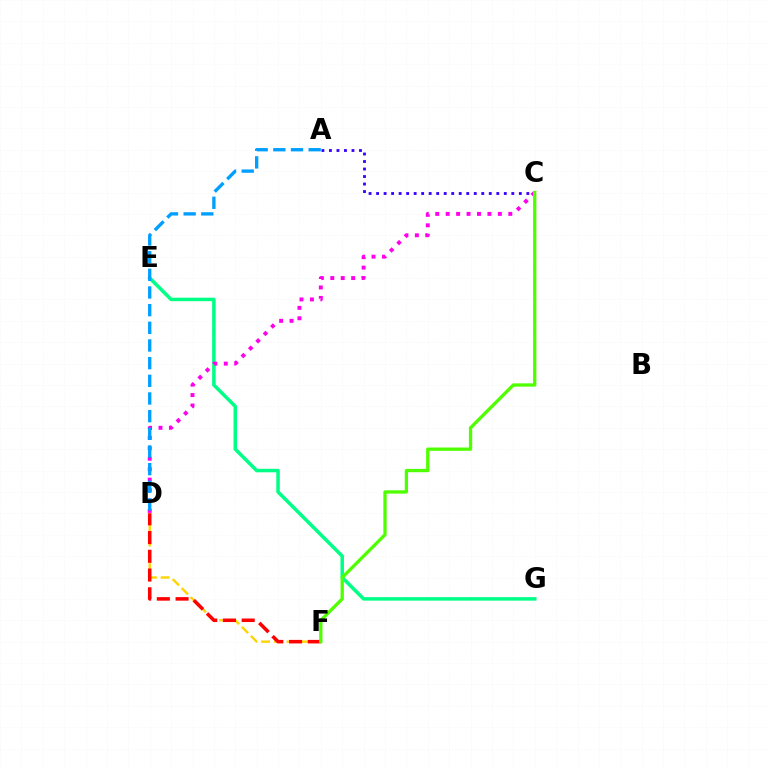{('A', 'C'): [{'color': '#3700ff', 'line_style': 'dotted', 'thickness': 2.04}], ('E', 'G'): [{'color': '#00ff86', 'line_style': 'solid', 'thickness': 2.52}], ('D', 'F'): [{'color': '#ffd500', 'line_style': 'dashed', 'thickness': 1.73}, {'color': '#ff0000', 'line_style': 'dashed', 'thickness': 2.55}], ('C', 'D'): [{'color': '#ff00ed', 'line_style': 'dotted', 'thickness': 2.84}], ('A', 'D'): [{'color': '#009eff', 'line_style': 'dashed', 'thickness': 2.4}], ('C', 'F'): [{'color': '#4fff00', 'line_style': 'solid', 'thickness': 2.37}]}